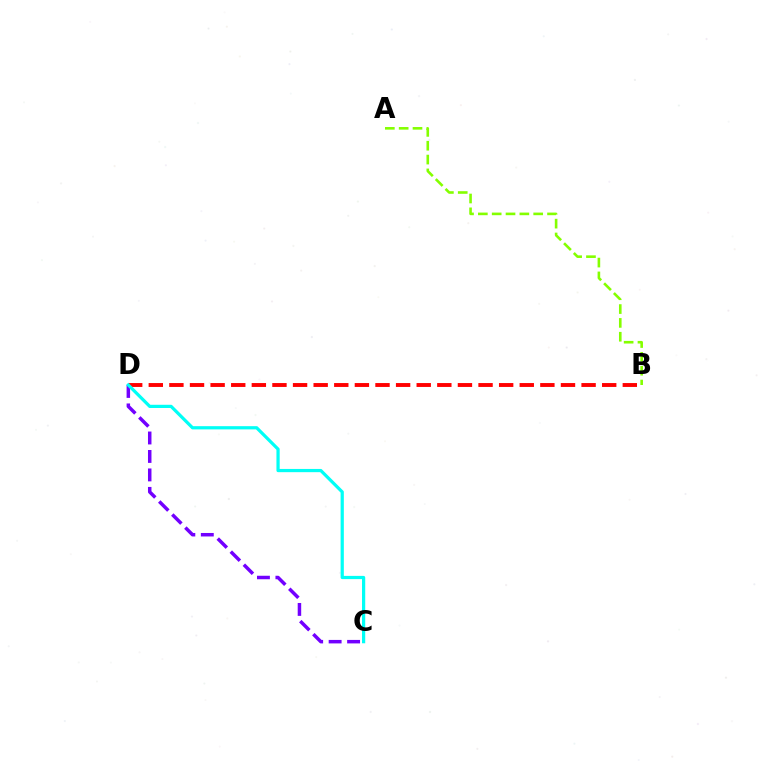{('C', 'D'): [{'color': '#7200ff', 'line_style': 'dashed', 'thickness': 2.51}, {'color': '#00fff6', 'line_style': 'solid', 'thickness': 2.32}], ('B', 'D'): [{'color': '#ff0000', 'line_style': 'dashed', 'thickness': 2.8}], ('A', 'B'): [{'color': '#84ff00', 'line_style': 'dashed', 'thickness': 1.88}]}